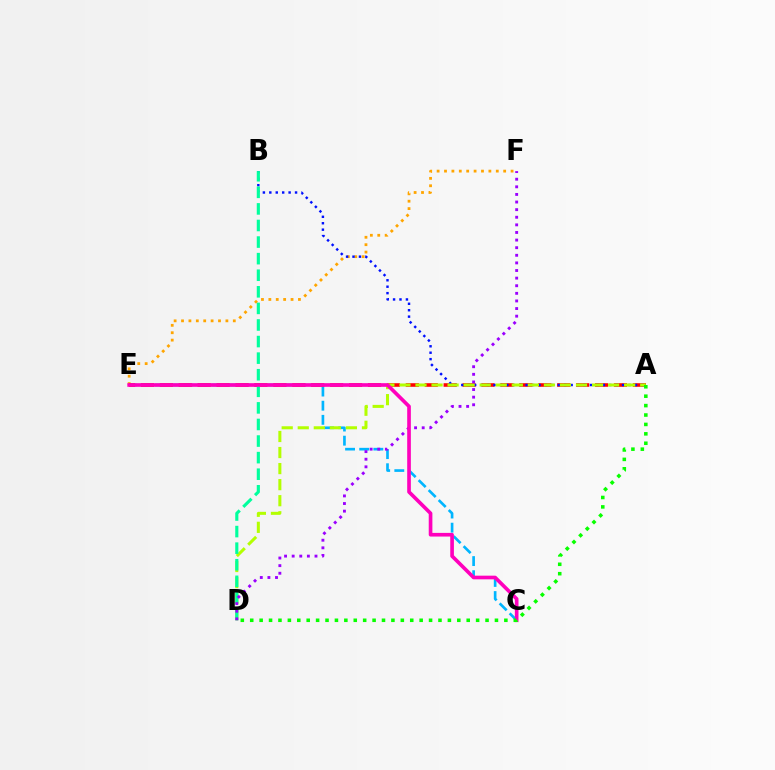{('C', 'E'): [{'color': '#00b5ff', 'line_style': 'dashed', 'thickness': 1.92}, {'color': '#ff00bd', 'line_style': 'solid', 'thickness': 2.63}], ('E', 'F'): [{'color': '#ffa500', 'line_style': 'dotted', 'thickness': 2.01}], ('A', 'E'): [{'color': '#ff0000', 'line_style': 'dashed', 'thickness': 2.57}], ('A', 'B'): [{'color': '#0010ff', 'line_style': 'dotted', 'thickness': 1.75}], ('A', 'D'): [{'color': '#b3ff00', 'line_style': 'dashed', 'thickness': 2.18}, {'color': '#08ff00', 'line_style': 'dotted', 'thickness': 2.56}], ('B', 'D'): [{'color': '#00ff9d', 'line_style': 'dashed', 'thickness': 2.25}], ('D', 'F'): [{'color': '#9b00ff', 'line_style': 'dotted', 'thickness': 2.07}]}